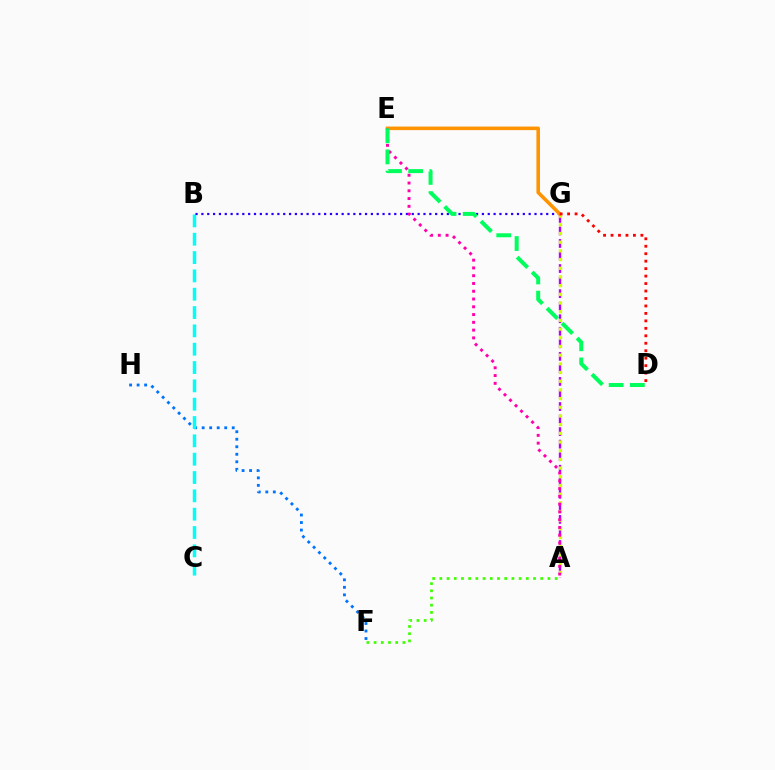{('F', 'H'): [{'color': '#0074ff', 'line_style': 'dotted', 'thickness': 2.04}], ('A', 'G'): [{'color': '#b900ff', 'line_style': 'dashed', 'thickness': 1.7}, {'color': '#d1ff00', 'line_style': 'dotted', 'thickness': 2.36}], ('B', 'C'): [{'color': '#00fff6', 'line_style': 'dashed', 'thickness': 2.49}], ('B', 'G'): [{'color': '#2500ff', 'line_style': 'dotted', 'thickness': 1.59}], ('E', 'G'): [{'color': '#ff9400', 'line_style': 'solid', 'thickness': 2.57}], ('D', 'G'): [{'color': '#ff0000', 'line_style': 'dotted', 'thickness': 2.03}], ('A', 'E'): [{'color': '#ff00ac', 'line_style': 'dotted', 'thickness': 2.11}], ('A', 'F'): [{'color': '#3dff00', 'line_style': 'dotted', 'thickness': 1.96}], ('D', 'E'): [{'color': '#00ff5c', 'line_style': 'dashed', 'thickness': 2.88}]}